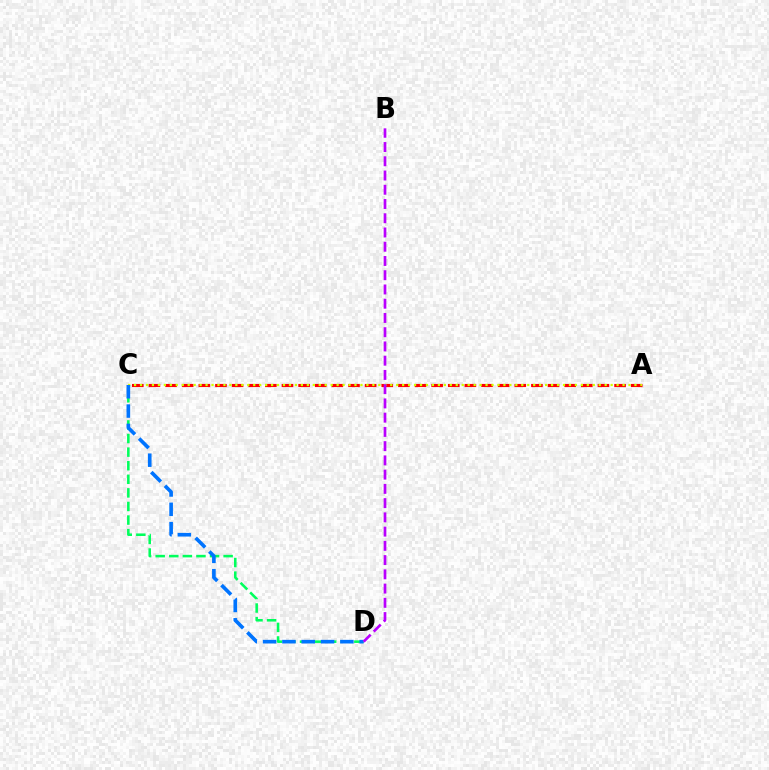{('A', 'C'): [{'color': '#ff0000', 'line_style': 'dashed', 'thickness': 2.26}, {'color': '#d1ff00', 'line_style': 'dotted', 'thickness': 1.62}], ('C', 'D'): [{'color': '#00ff5c', 'line_style': 'dashed', 'thickness': 1.85}, {'color': '#0074ff', 'line_style': 'dashed', 'thickness': 2.63}], ('B', 'D'): [{'color': '#b900ff', 'line_style': 'dashed', 'thickness': 1.94}]}